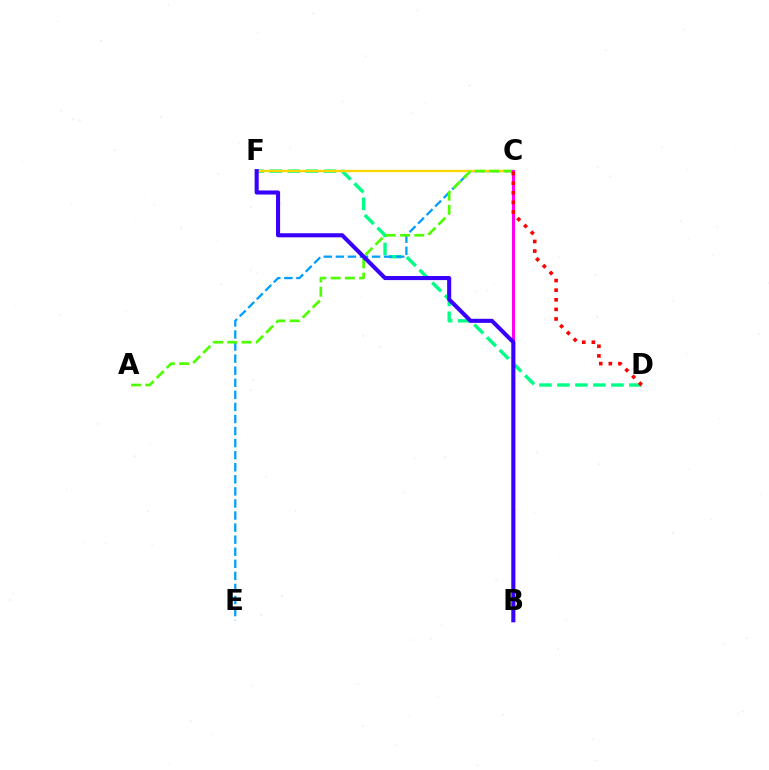{('D', 'F'): [{'color': '#00ff86', 'line_style': 'dashed', 'thickness': 2.44}], ('C', 'E'): [{'color': '#009eff', 'line_style': 'dashed', 'thickness': 1.64}], ('C', 'F'): [{'color': '#ffd500', 'line_style': 'solid', 'thickness': 1.64}], ('A', 'C'): [{'color': '#4fff00', 'line_style': 'dashed', 'thickness': 1.93}], ('B', 'C'): [{'color': '#ff00ed', 'line_style': 'solid', 'thickness': 2.21}], ('B', 'F'): [{'color': '#3700ff', 'line_style': 'solid', 'thickness': 2.93}], ('C', 'D'): [{'color': '#ff0000', 'line_style': 'dotted', 'thickness': 2.61}]}